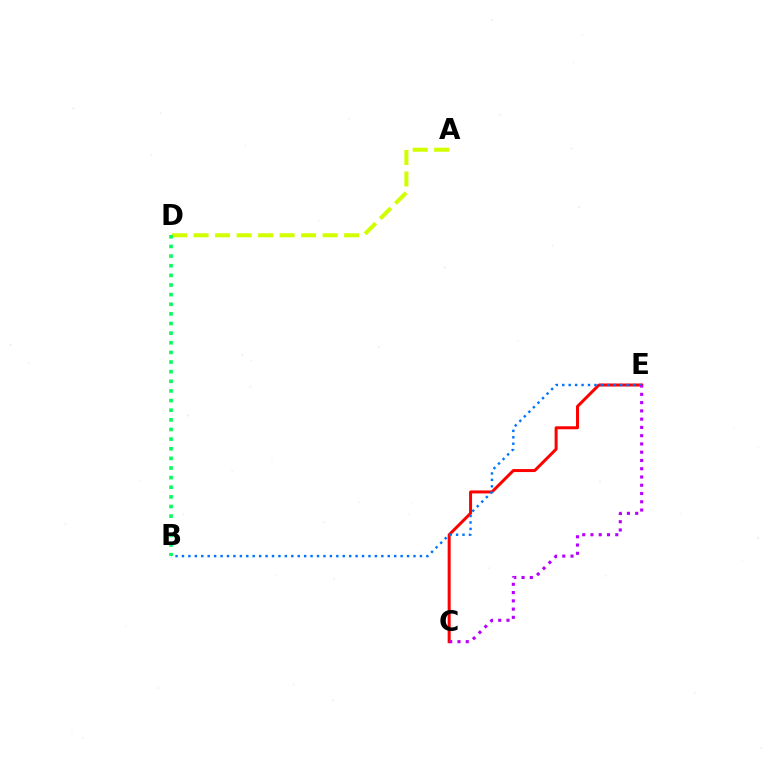{('A', 'D'): [{'color': '#d1ff00', 'line_style': 'dashed', 'thickness': 2.92}], ('C', 'E'): [{'color': '#ff0000', 'line_style': 'solid', 'thickness': 2.16}, {'color': '#b900ff', 'line_style': 'dotted', 'thickness': 2.25}], ('B', 'D'): [{'color': '#00ff5c', 'line_style': 'dotted', 'thickness': 2.62}], ('B', 'E'): [{'color': '#0074ff', 'line_style': 'dotted', 'thickness': 1.75}]}